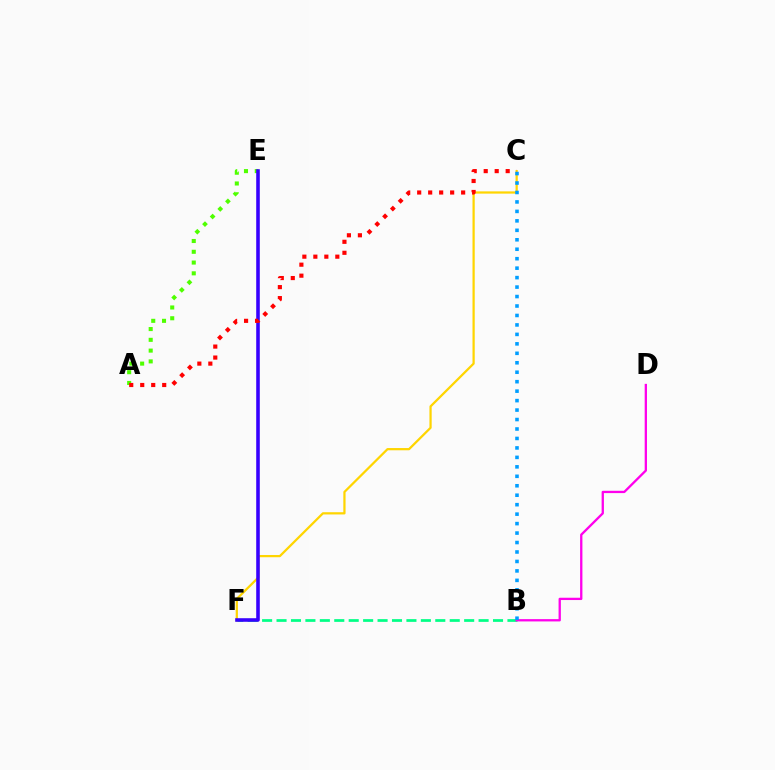{('B', 'F'): [{'color': '#00ff86', 'line_style': 'dashed', 'thickness': 1.96}], ('C', 'F'): [{'color': '#ffd500', 'line_style': 'solid', 'thickness': 1.61}], ('B', 'D'): [{'color': '#ff00ed', 'line_style': 'solid', 'thickness': 1.66}], ('A', 'E'): [{'color': '#4fff00', 'line_style': 'dotted', 'thickness': 2.93}], ('B', 'C'): [{'color': '#009eff', 'line_style': 'dotted', 'thickness': 2.57}], ('E', 'F'): [{'color': '#3700ff', 'line_style': 'solid', 'thickness': 2.58}], ('A', 'C'): [{'color': '#ff0000', 'line_style': 'dotted', 'thickness': 2.99}]}